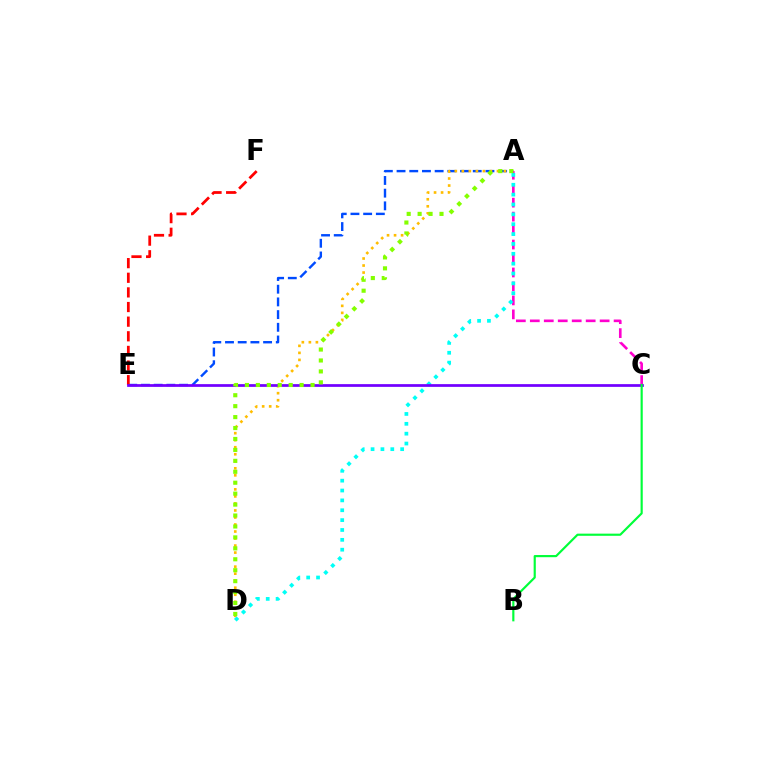{('A', 'E'): [{'color': '#004bff', 'line_style': 'dashed', 'thickness': 1.72}], ('A', 'D'): [{'color': '#ffbd00', 'line_style': 'dotted', 'thickness': 1.91}, {'color': '#00fff6', 'line_style': 'dotted', 'thickness': 2.68}, {'color': '#84ff00', 'line_style': 'dotted', 'thickness': 2.97}], ('A', 'C'): [{'color': '#ff00cf', 'line_style': 'dashed', 'thickness': 1.9}], ('E', 'F'): [{'color': '#ff0000', 'line_style': 'dashed', 'thickness': 1.99}], ('C', 'E'): [{'color': '#7200ff', 'line_style': 'solid', 'thickness': 1.97}], ('B', 'C'): [{'color': '#00ff39', 'line_style': 'solid', 'thickness': 1.56}]}